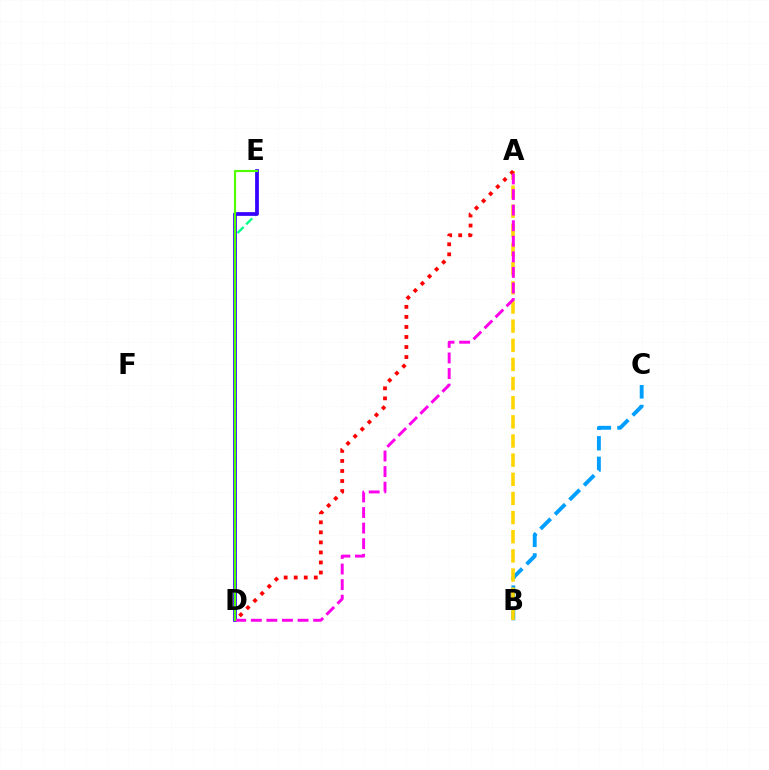{('B', 'C'): [{'color': '#009eff', 'line_style': 'dashed', 'thickness': 2.79}], ('D', 'E'): [{'color': '#00ff86', 'line_style': 'dashed', 'thickness': 1.66}, {'color': '#3700ff', 'line_style': 'solid', 'thickness': 2.69}, {'color': '#4fff00', 'line_style': 'solid', 'thickness': 1.55}], ('A', 'B'): [{'color': '#ffd500', 'line_style': 'dashed', 'thickness': 2.6}], ('A', 'D'): [{'color': '#ff0000', 'line_style': 'dotted', 'thickness': 2.73}, {'color': '#ff00ed', 'line_style': 'dashed', 'thickness': 2.12}]}